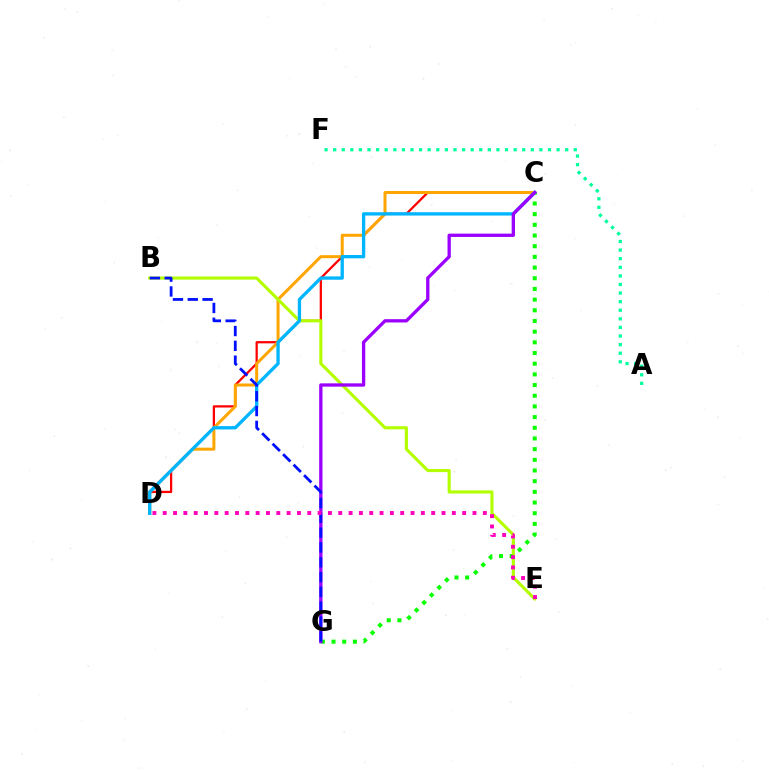{('C', 'D'): [{'color': '#ff0000', 'line_style': 'solid', 'thickness': 1.63}, {'color': '#ffa500', 'line_style': 'solid', 'thickness': 2.16}, {'color': '#00b5ff', 'line_style': 'solid', 'thickness': 2.39}], ('B', 'E'): [{'color': '#b3ff00', 'line_style': 'solid', 'thickness': 2.24}], ('C', 'G'): [{'color': '#08ff00', 'line_style': 'dotted', 'thickness': 2.9}, {'color': '#9b00ff', 'line_style': 'solid', 'thickness': 2.38}], ('A', 'F'): [{'color': '#00ff9d', 'line_style': 'dotted', 'thickness': 2.33}], ('B', 'G'): [{'color': '#0010ff', 'line_style': 'dashed', 'thickness': 2.01}], ('D', 'E'): [{'color': '#ff00bd', 'line_style': 'dotted', 'thickness': 2.81}]}